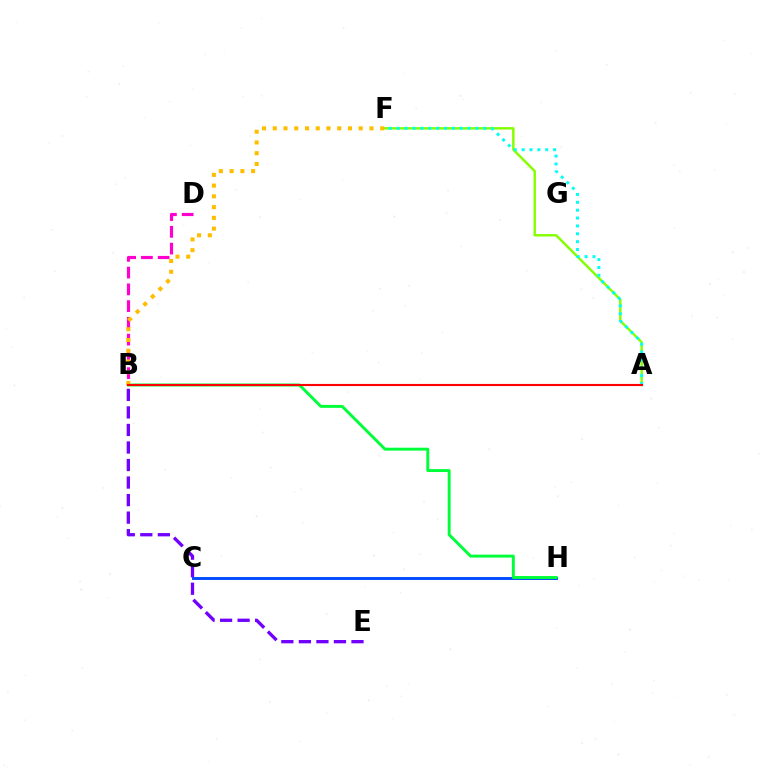{('A', 'F'): [{'color': '#84ff00', 'line_style': 'solid', 'thickness': 1.76}, {'color': '#00fff6', 'line_style': 'dotted', 'thickness': 2.14}], ('B', 'D'): [{'color': '#ff00cf', 'line_style': 'dashed', 'thickness': 2.28}], ('C', 'H'): [{'color': '#004bff', 'line_style': 'solid', 'thickness': 2.09}], ('B', 'H'): [{'color': '#00ff39', 'line_style': 'solid', 'thickness': 2.1}], ('B', 'F'): [{'color': '#ffbd00', 'line_style': 'dotted', 'thickness': 2.92}], ('A', 'B'): [{'color': '#ff0000', 'line_style': 'solid', 'thickness': 1.53}], ('B', 'E'): [{'color': '#7200ff', 'line_style': 'dashed', 'thickness': 2.38}]}